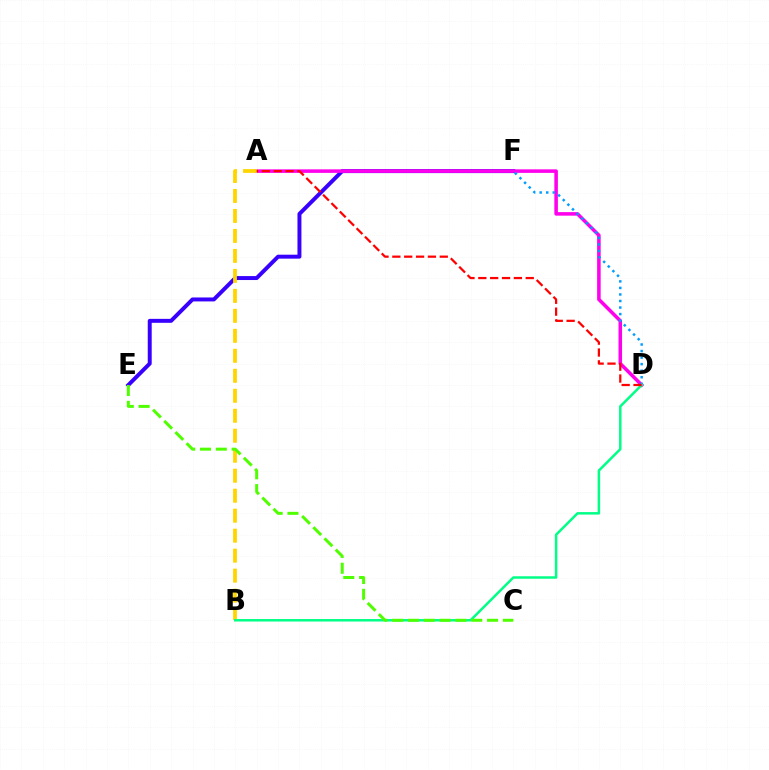{('E', 'F'): [{'color': '#3700ff', 'line_style': 'solid', 'thickness': 2.85}], ('A', 'D'): [{'color': '#ff00ed', 'line_style': 'solid', 'thickness': 2.55}, {'color': '#ff0000', 'line_style': 'dashed', 'thickness': 1.61}], ('A', 'B'): [{'color': '#ffd500', 'line_style': 'dashed', 'thickness': 2.71}], ('D', 'F'): [{'color': '#009eff', 'line_style': 'dotted', 'thickness': 1.78}], ('B', 'D'): [{'color': '#00ff86', 'line_style': 'solid', 'thickness': 1.79}], ('C', 'E'): [{'color': '#4fff00', 'line_style': 'dashed', 'thickness': 2.15}]}